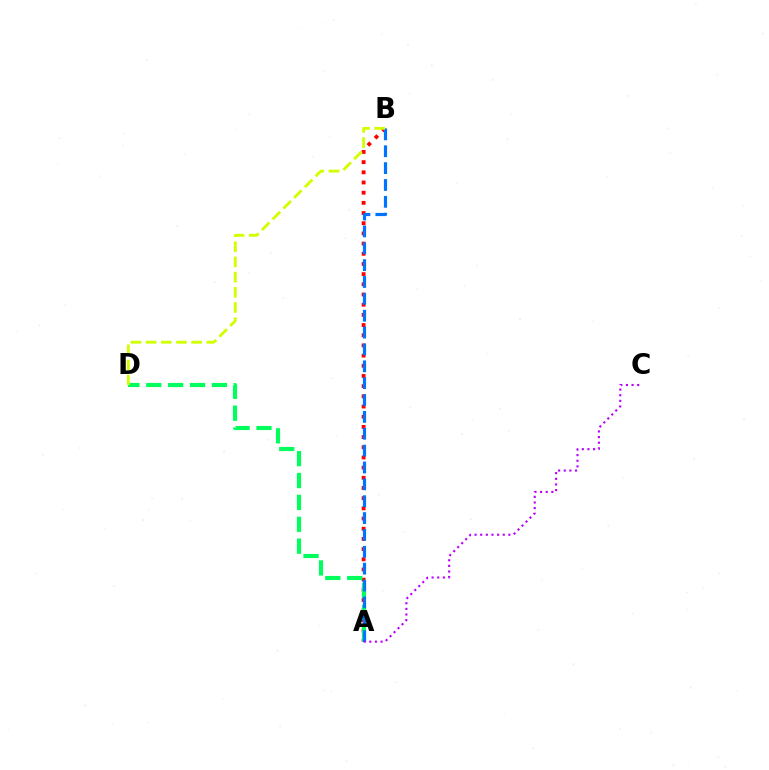{('A', 'B'): [{'color': '#ff0000', 'line_style': 'dotted', 'thickness': 2.77}, {'color': '#0074ff', 'line_style': 'dashed', 'thickness': 2.29}], ('A', 'D'): [{'color': '#00ff5c', 'line_style': 'dashed', 'thickness': 2.97}], ('A', 'C'): [{'color': '#b900ff', 'line_style': 'dotted', 'thickness': 1.53}], ('B', 'D'): [{'color': '#d1ff00', 'line_style': 'dashed', 'thickness': 2.06}]}